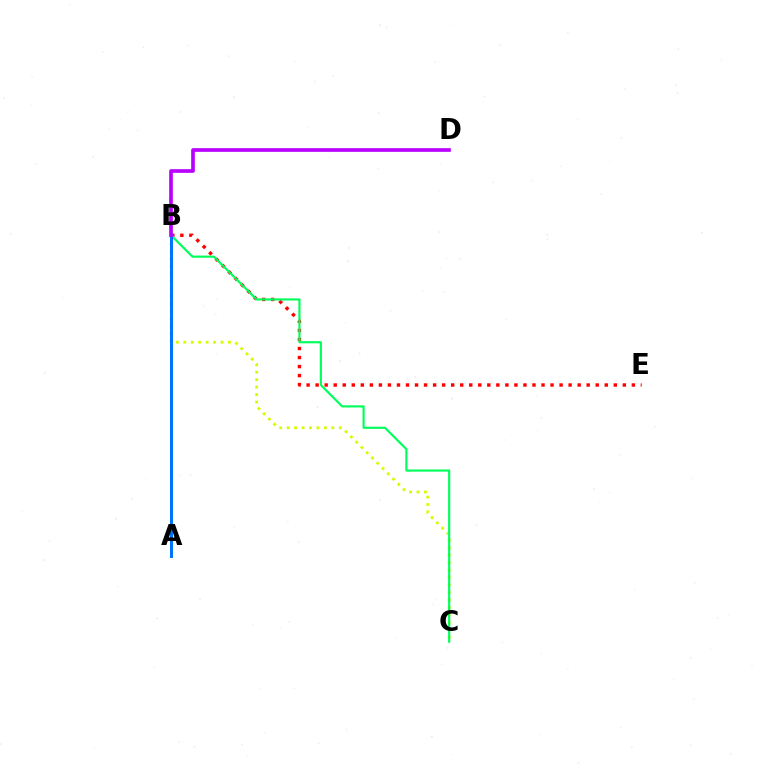{('B', 'C'): [{'color': '#d1ff00', 'line_style': 'dotted', 'thickness': 2.02}, {'color': '#00ff5c', 'line_style': 'solid', 'thickness': 1.56}], ('B', 'E'): [{'color': '#ff0000', 'line_style': 'dotted', 'thickness': 2.45}], ('A', 'B'): [{'color': '#0074ff', 'line_style': 'solid', 'thickness': 2.15}], ('B', 'D'): [{'color': '#b900ff', 'line_style': 'solid', 'thickness': 2.64}]}